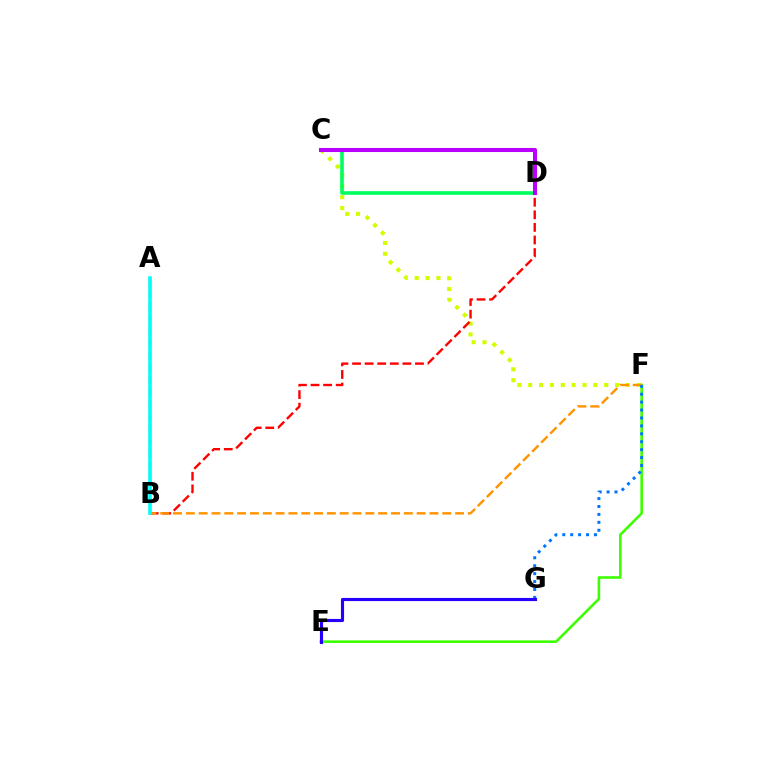{('C', 'F'): [{'color': '#d1ff00', 'line_style': 'dotted', 'thickness': 2.95}], ('E', 'F'): [{'color': '#3dff00', 'line_style': 'solid', 'thickness': 1.87}], ('B', 'D'): [{'color': '#ff0000', 'line_style': 'dashed', 'thickness': 1.71}], ('A', 'B'): [{'color': '#ff00ac', 'line_style': 'dashed', 'thickness': 1.66}, {'color': '#00fff6', 'line_style': 'solid', 'thickness': 2.58}], ('C', 'D'): [{'color': '#00ff5c', 'line_style': 'solid', 'thickness': 2.6}, {'color': '#b900ff', 'line_style': 'solid', 'thickness': 2.93}], ('B', 'F'): [{'color': '#ff9400', 'line_style': 'dashed', 'thickness': 1.74}], ('F', 'G'): [{'color': '#0074ff', 'line_style': 'dotted', 'thickness': 2.15}], ('E', 'G'): [{'color': '#2500ff', 'line_style': 'solid', 'thickness': 2.25}]}